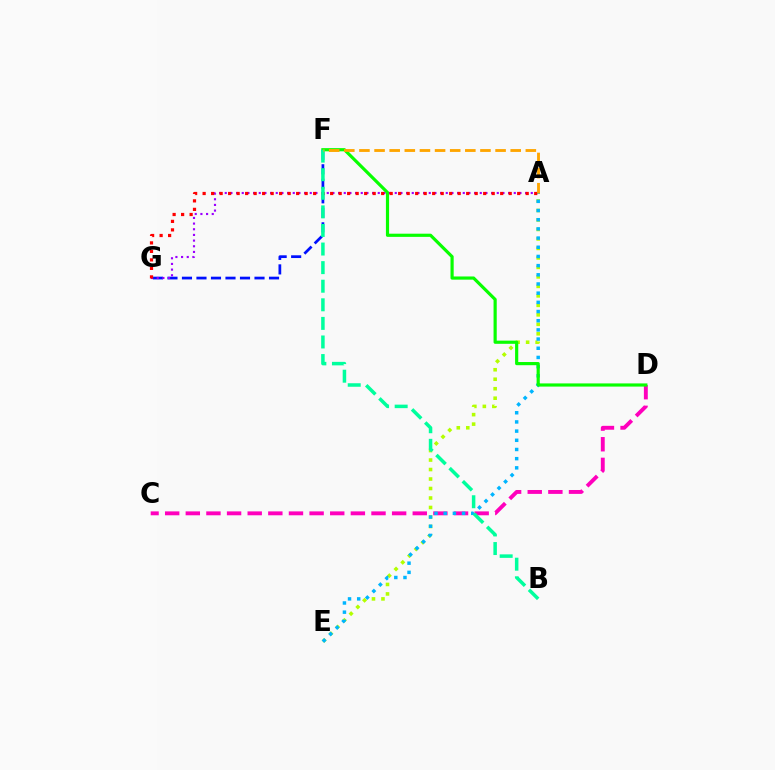{('C', 'D'): [{'color': '#ff00bd', 'line_style': 'dashed', 'thickness': 2.8}], ('F', 'G'): [{'color': '#0010ff', 'line_style': 'dashed', 'thickness': 1.97}], ('A', 'E'): [{'color': '#b3ff00', 'line_style': 'dotted', 'thickness': 2.58}, {'color': '#00b5ff', 'line_style': 'dotted', 'thickness': 2.49}], ('A', 'G'): [{'color': '#9b00ff', 'line_style': 'dotted', 'thickness': 1.54}, {'color': '#ff0000', 'line_style': 'dotted', 'thickness': 2.31}], ('D', 'F'): [{'color': '#08ff00', 'line_style': 'solid', 'thickness': 2.29}], ('B', 'F'): [{'color': '#00ff9d', 'line_style': 'dashed', 'thickness': 2.52}], ('A', 'F'): [{'color': '#ffa500', 'line_style': 'dashed', 'thickness': 2.06}]}